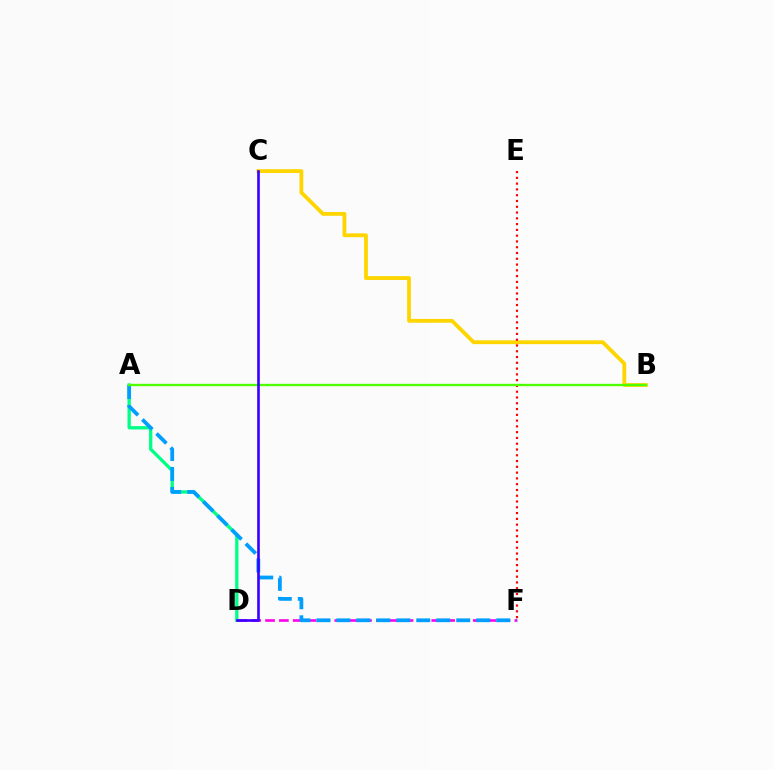{('A', 'D'): [{'color': '#00ff86', 'line_style': 'solid', 'thickness': 2.38}], ('D', 'F'): [{'color': '#ff00ed', 'line_style': 'dashed', 'thickness': 1.88}], ('B', 'C'): [{'color': '#ffd500', 'line_style': 'solid', 'thickness': 2.75}], ('E', 'F'): [{'color': '#ff0000', 'line_style': 'dotted', 'thickness': 1.57}], ('A', 'F'): [{'color': '#009eff', 'line_style': 'dashed', 'thickness': 2.71}], ('A', 'B'): [{'color': '#4fff00', 'line_style': 'solid', 'thickness': 1.68}], ('C', 'D'): [{'color': '#3700ff', 'line_style': 'solid', 'thickness': 1.9}]}